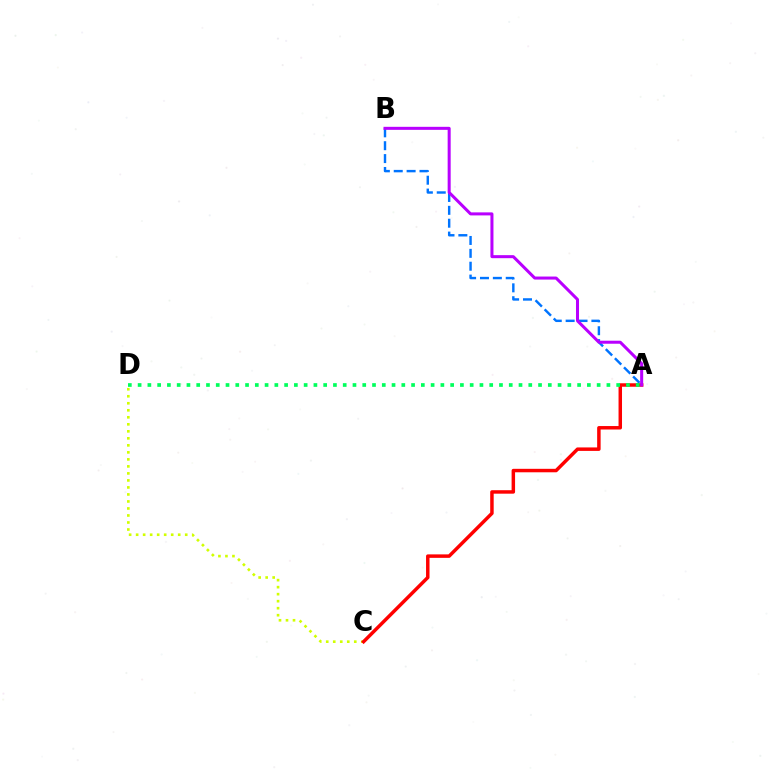{('C', 'D'): [{'color': '#d1ff00', 'line_style': 'dotted', 'thickness': 1.91}], ('A', 'B'): [{'color': '#0074ff', 'line_style': 'dashed', 'thickness': 1.75}, {'color': '#b900ff', 'line_style': 'solid', 'thickness': 2.18}], ('A', 'C'): [{'color': '#ff0000', 'line_style': 'solid', 'thickness': 2.5}], ('A', 'D'): [{'color': '#00ff5c', 'line_style': 'dotted', 'thickness': 2.65}]}